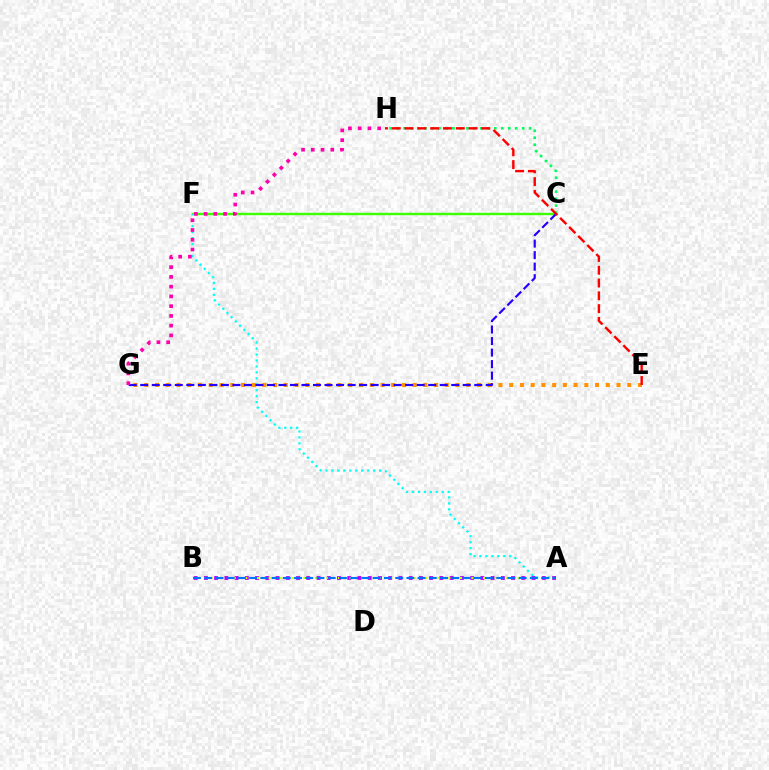{('C', 'F'): [{'color': '#3dff00', 'line_style': 'solid', 'thickness': 1.74}], ('E', 'G'): [{'color': '#ff9400', 'line_style': 'dotted', 'thickness': 2.92}], ('A', 'F'): [{'color': '#00fff6', 'line_style': 'dotted', 'thickness': 1.62}], ('A', 'B'): [{'color': '#b900ff', 'line_style': 'dotted', 'thickness': 2.78}, {'color': '#d1ff00', 'line_style': 'dotted', 'thickness': 1.58}, {'color': '#0074ff', 'line_style': 'dashed', 'thickness': 1.53}], ('C', 'H'): [{'color': '#00ff5c', 'line_style': 'dotted', 'thickness': 1.9}], ('C', 'G'): [{'color': '#2500ff', 'line_style': 'dashed', 'thickness': 1.56}], ('E', 'H'): [{'color': '#ff0000', 'line_style': 'dashed', 'thickness': 1.74}], ('G', 'H'): [{'color': '#ff00ac', 'line_style': 'dotted', 'thickness': 2.65}]}